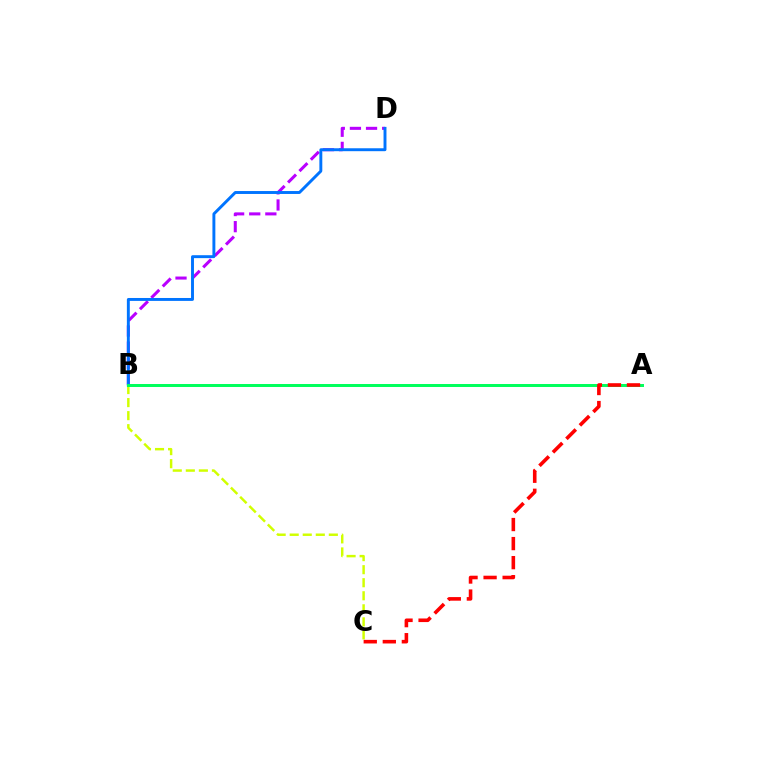{('B', 'C'): [{'color': '#d1ff00', 'line_style': 'dashed', 'thickness': 1.77}], ('B', 'D'): [{'color': '#b900ff', 'line_style': 'dashed', 'thickness': 2.19}, {'color': '#0074ff', 'line_style': 'solid', 'thickness': 2.1}], ('A', 'B'): [{'color': '#00ff5c', 'line_style': 'solid', 'thickness': 2.14}], ('A', 'C'): [{'color': '#ff0000', 'line_style': 'dashed', 'thickness': 2.59}]}